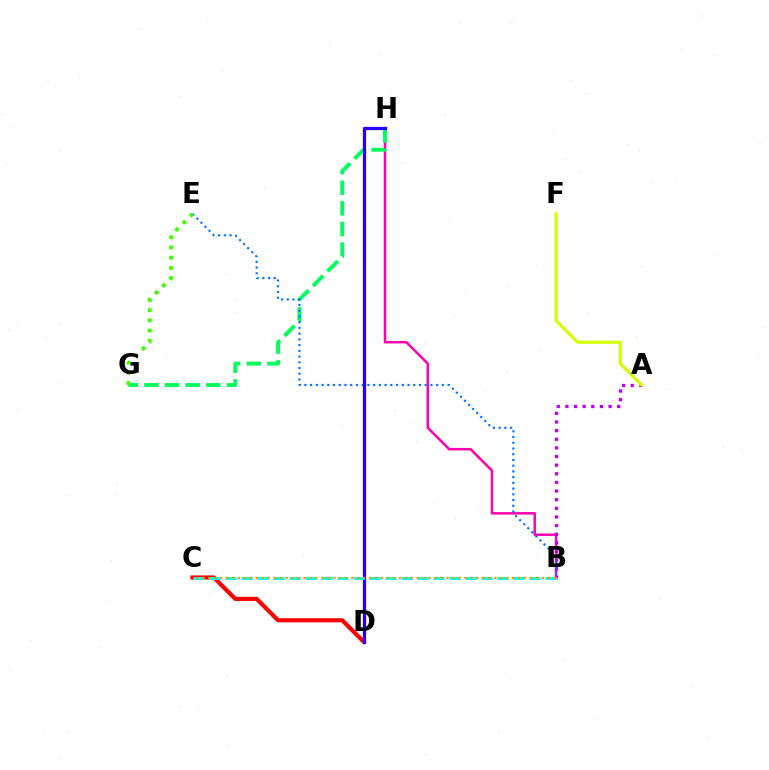{('B', 'H'): [{'color': '#ff00ac', 'line_style': 'solid', 'thickness': 1.78}], ('A', 'B'): [{'color': '#b900ff', 'line_style': 'dotted', 'thickness': 2.35}], ('C', 'D'): [{'color': '#ff0000', 'line_style': 'solid', 'thickness': 2.99}], ('G', 'H'): [{'color': '#00ff5c', 'line_style': 'dashed', 'thickness': 2.8}], ('B', 'E'): [{'color': '#0074ff', 'line_style': 'dotted', 'thickness': 1.56}], ('A', 'F'): [{'color': '#d1ff00', 'line_style': 'solid', 'thickness': 2.23}], ('D', 'H'): [{'color': '#2500ff', 'line_style': 'solid', 'thickness': 2.35}], ('E', 'G'): [{'color': '#3dff00', 'line_style': 'dotted', 'thickness': 2.78}], ('B', 'C'): [{'color': '#00fff6', 'line_style': 'dashed', 'thickness': 2.17}, {'color': '#ff9400', 'line_style': 'dotted', 'thickness': 1.62}]}